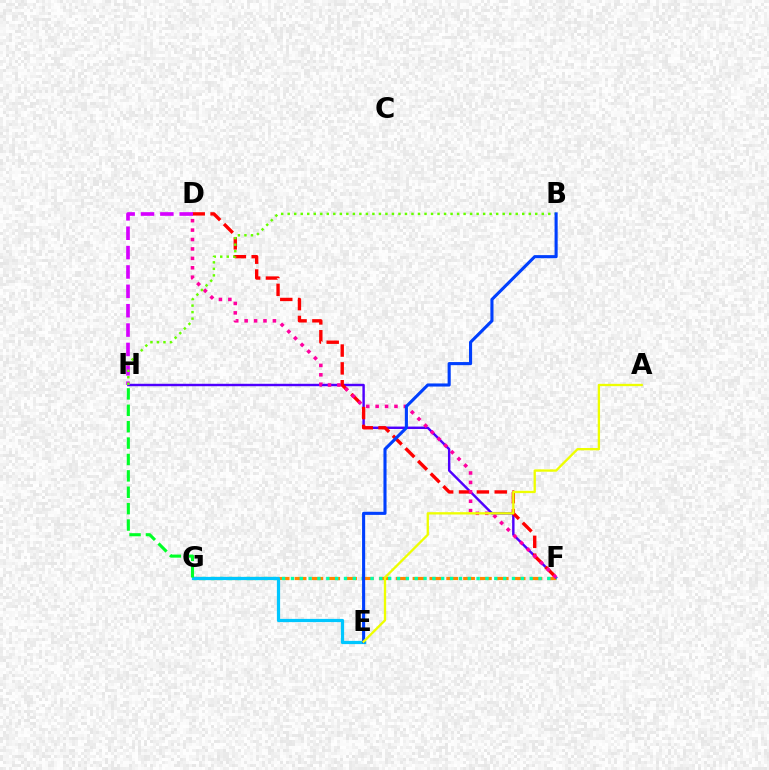{('F', 'G'): [{'color': '#ff8800', 'line_style': 'dashed', 'thickness': 2.29}, {'color': '#00ffaf', 'line_style': 'dotted', 'thickness': 2.4}], ('F', 'H'): [{'color': '#4f00ff', 'line_style': 'solid', 'thickness': 1.75}], ('D', 'F'): [{'color': '#ff0000', 'line_style': 'dashed', 'thickness': 2.42}, {'color': '#ff00a0', 'line_style': 'dotted', 'thickness': 2.56}], ('D', 'H'): [{'color': '#d600ff', 'line_style': 'dashed', 'thickness': 2.63}], ('E', 'G'): [{'color': '#00c7ff', 'line_style': 'solid', 'thickness': 2.32}], ('B', 'H'): [{'color': '#66ff00', 'line_style': 'dotted', 'thickness': 1.77}], ('B', 'E'): [{'color': '#003fff', 'line_style': 'solid', 'thickness': 2.23}], ('A', 'E'): [{'color': '#eeff00', 'line_style': 'solid', 'thickness': 1.67}], ('G', 'H'): [{'color': '#00ff27', 'line_style': 'dashed', 'thickness': 2.23}]}